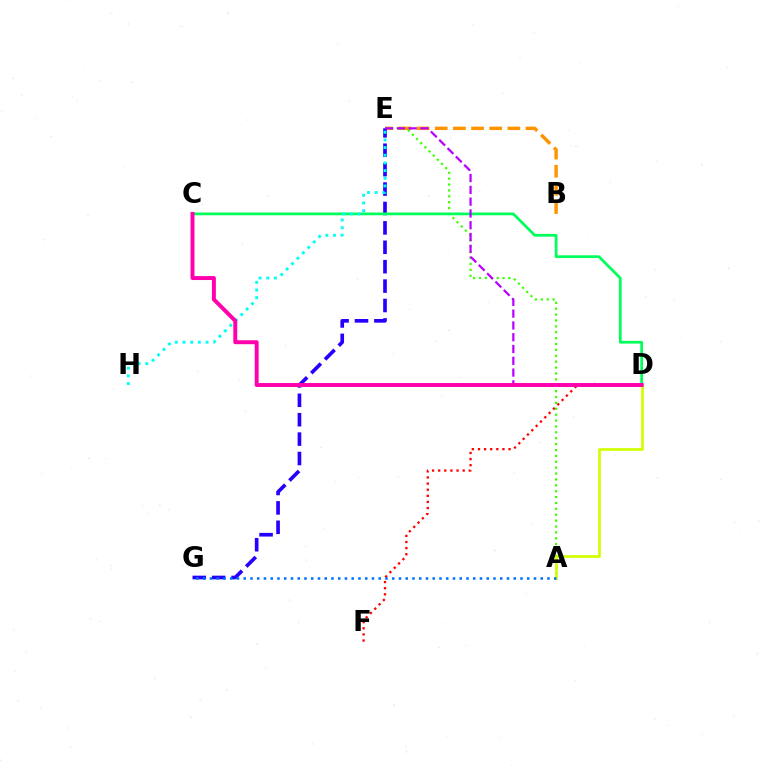{('D', 'F'): [{'color': '#ff0000', 'line_style': 'dotted', 'thickness': 1.66}], ('B', 'E'): [{'color': '#ff9400', 'line_style': 'dashed', 'thickness': 2.47}], ('A', 'E'): [{'color': '#3dff00', 'line_style': 'dotted', 'thickness': 1.6}], ('E', 'G'): [{'color': '#2500ff', 'line_style': 'dashed', 'thickness': 2.64}], ('C', 'D'): [{'color': '#00ff5c', 'line_style': 'solid', 'thickness': 1.98}, {'color': '#ff00ac', 'line_style': 'solid', 'thickness': 2.83}], ('A', 'D'): [{'color': '#d1ff00', 'line_style': 'solid', 'thickness': 1.94}], ('E', 'H'): [{'color': '#00fff6', 'line_style': 'dotted', 'thickness': 2.09}], ('D', 'E'): [{'color': '#b900ff', 'line_style': 'dashed', 'thickness': 1.6}], ('A', 'G'): [{'color': '#0074ff', 'line_style': 'dotted', 'thickness': 1.83}]}